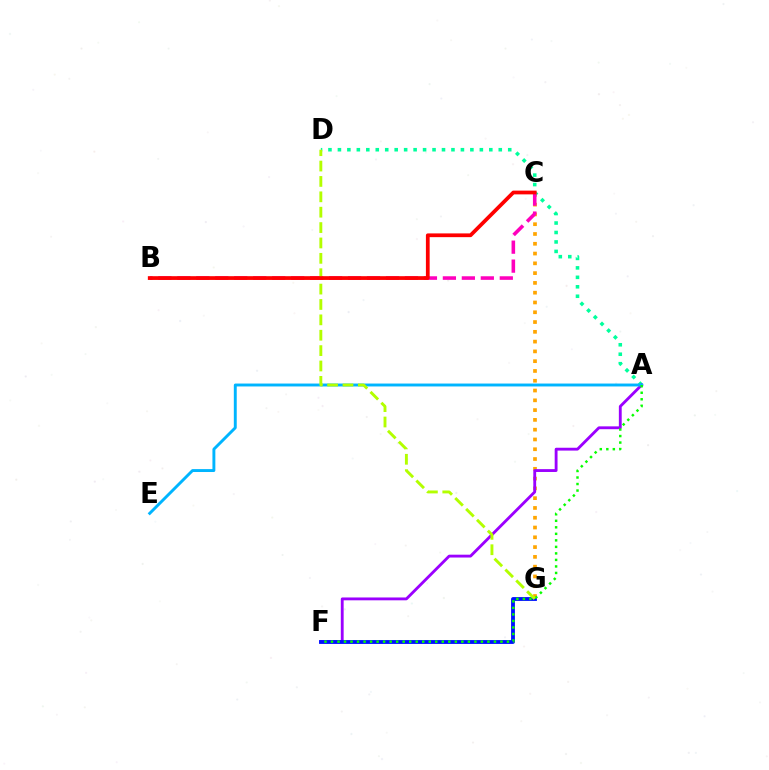{('C', 'G'): [{'color': '#ffa500', 'line_style': 'dotted', 'thickness': 2.66}], ('A', 'D'): [{'color': '#00ff9d', 'line_style': 'dotted', 'thickness': 2.57}], ('B', 'C'): [{'color': '#ff00bd', 'line_style': 'dashed', 'thickness': 2.58}, {'color': '#ff0000', 'line_style': 'solid', 'thickness': 2.7}], ('A', 'F'): [{'color': '#9b00ff', 'line_style': 'solid', 'thickness': 2.05}, {'color': '#08ff00', 'line_style': 'dotted', 'thickness': 1.77}], ('F', 'G'): [{'color': '#0010ff', 'line_style': 'solid', 'thickness': 2.76}], ('A', 'E'): [{'color': '#00b5ff', 'line_style': 'solid', 'thickness': 2.1}], ('D', 'G'): [{'color': '#b3ff00', 'line_style': 'dashed', 'thickness': 2.09}]}